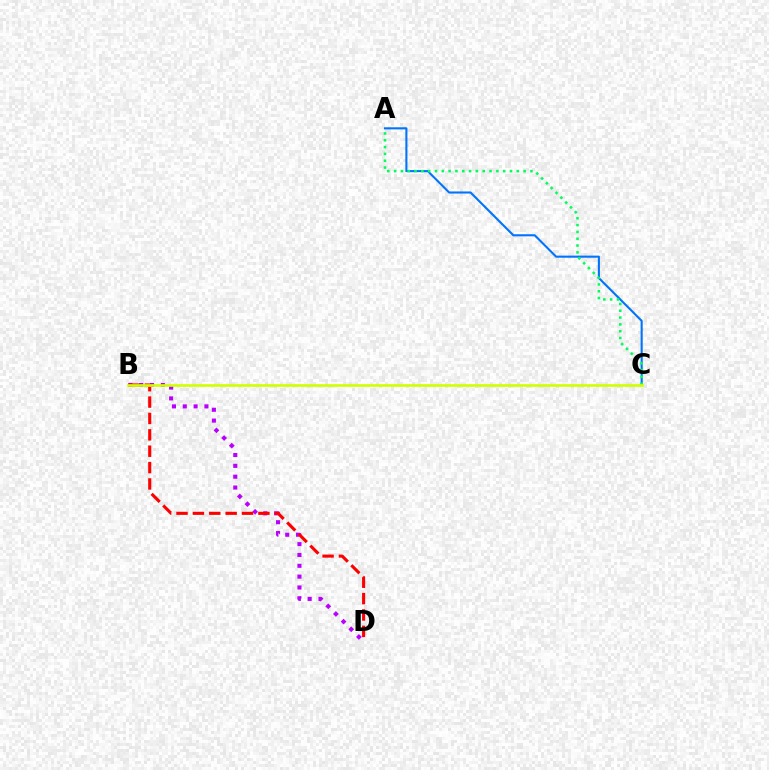{('A', 'C'): [{'color': '#0074ff', 'line_style': 'solid', 'thickness': 1.5}, {'color': '#00ff5c', 'line_style': 'dotted', 'thickness': 1.85}], ('B', 'D'): [{'color': '#b900ff', 'line_style': 'dotted', 'thickness': 2.94}, {'color': '#ff0000', 'line_style': 'dashed', 'thickness': 2.22}], ('B', 'C'): [{'color': '#d1ff00', 'line_style': 'solid', 'thickness': 1.9}]}